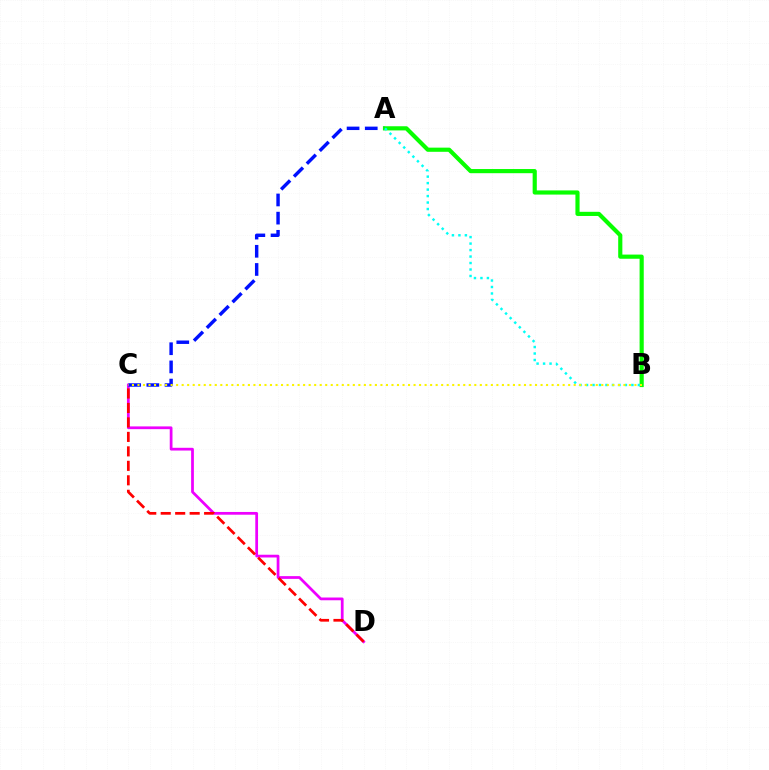{('C', 'D'): [{'color': '#ee00ff', 'line_style': 'solid', 'thickness': 1.98}, {'color': '#ff0000', 'line_style': 'dashed', 'thickness': 1.97}], ('A', 'C'): [{'color': '#0010ff', 'line_style': 'dashed', 'thickness': 2.47}], ('A', 'B'): [{'color': '#08ff00', 'line_style': 'solid', 'thickness': 2.99}, {'color': '#00fff6', 'line_style': 'dotted', 'thickness': 1.76}], ('B', 'C'): [{'color': '#fcf500', 'line_style': 'dotted', 'thickness': 1.5}]}